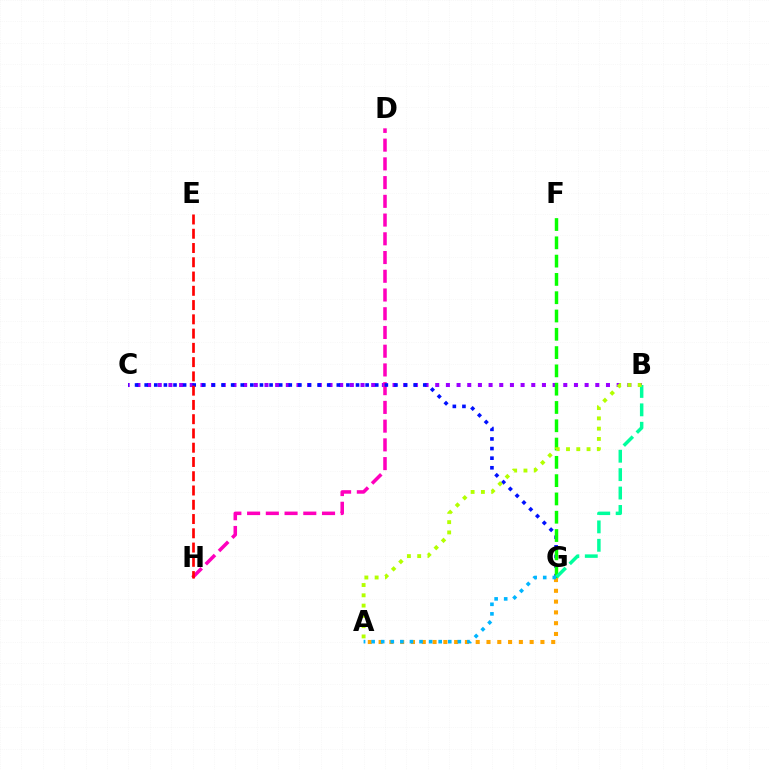{('B', 'C'): [{'color': '#9b00ff', 'line_style': 'dotted', 'thickness': 2.9}], ('D', 'H'): [{'color': '#ff00bd', 'line_style': 'dashed', 'thickness': 2.54}], ('C', 'G'): [{'color': '#0010ff', 'line_style': 'dotted', 'thickness': 2.61}], ('F', 'G'): [{'color': '#08ff00', 'line_style': 'dashed', 'thickness': 2.49}], ('E', 'H'): [{'color': '#ff0000', 'line_style': 'dashed', 'thickness': 1.94}], ('A', 'G'): [{'color': '#ffa500', 'line_style': 'dotted', 'thickness': 2.93}, {'color': '#00b5ff', 'line_style': 'dotted', 'thickness': 2.6}], ('B', 'G'): [{'color': '#00ff9d', 'line_style': 'dashed', 'thickness': 2.5}], ('A', 'B'): [{'color': '#b3ff00', 'line_style': 'dotted', 'thickness': 2.79}]}